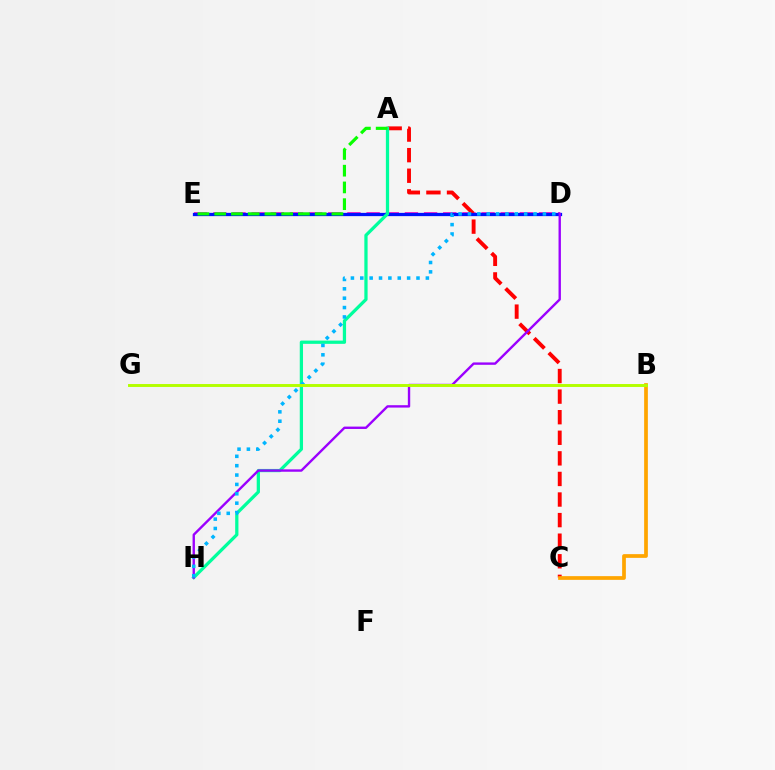{('D', 'E'): [{'color': '#ff00bd', 'line_style': 'dashed', 'thickness': 2.6}, {'color': '#0010ff', 'line_style': 'solid', 'thickness': 2.35}], ('A', 'C'): [{'color': '#ff0000', 'line_style': 'dashed', 'thickness': 2.8}], ('B', 'C'): [{'color': '#ffa500', 'line_style': 'solid', 'thickness': 2.68}], ('A', 'H'): [{'color': '#00ff9d', 'line_style': 'solid', 'thickness': 2.34}], ('A', 'E'): [{'color': '#08ff00', 'line_style': 'dashed', 'thickness': 2.28}], ('D', 'H'): [{'color': '#9b00ff', 'line_style': 'solid', 'thickness': 1.71}, {'color': '#00b5ff', 'line_style': 'dotted', 'thickness': 2.55}], ('B', 'G'): [{'color': '#b3ff00', 'line_style': 'solid', 'thickness': 2.11}]}